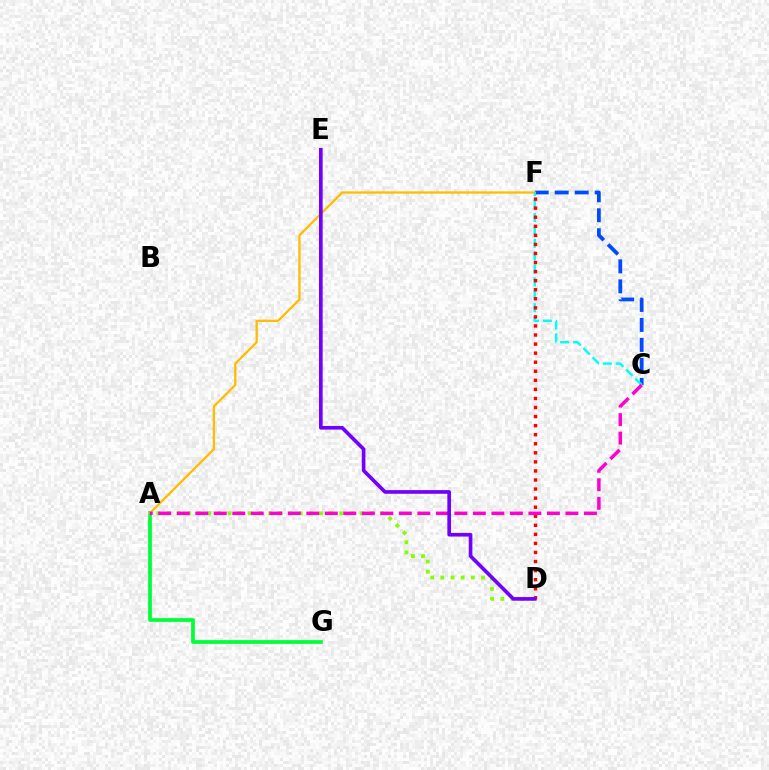{('A', 'G'): [{'color': '#00ff39', 'line_style': 'solid', 'thickness': 2.69}], ('C', 'F'): [{'color': '#004bff', 'line_style': 'dashed', 'thickness': 2.72}, {'color': '#00fff6', 'line_style': 'dashed', 'thickness': 1.75}], ('A', 'F'): [{'color': '#ffbd00', 'line_style': 'solid', 'thickness': 1.65}], ('D', 'F'): [{'color': '#ff0000', 'line_style': 'dotted', 'thickness': 2.46}], ('A', 'D'): [{'color': '#84ff00', 'line_style': 'dotted', 'thickness': 2.76}], ('A', 'C'): [{'color': '#ff00cf', 'line_style': 'dashed', 'thickness': 2.51}], ('D', 'E'): [{'color': '#7200ff', 'line_style': 'solid', 'thickness': 2.63}]}